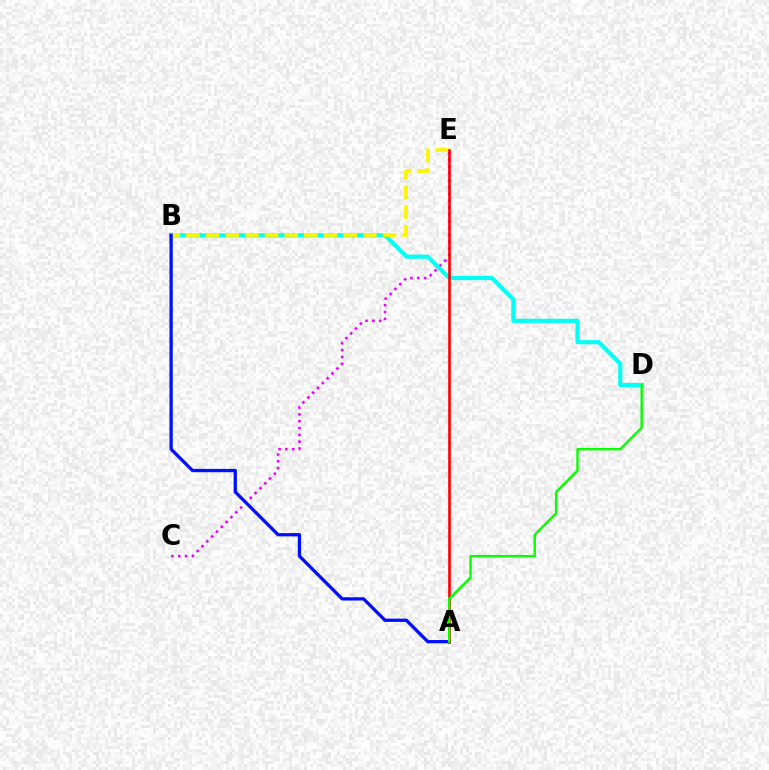{('C', 'E'): [{'color': '#ee00ff', 'line_style': 'dotted', 'thickness': 1.86}], ('B', 'D'): [{'color': '#00fff6', 'line_style': 'solid', 'thickness': 2.98}], ('B', 'E'): [{'color': '#fcf500', 'line_style': 'dashed', 'thickness': 2.67}], ('A', 'B'): [{'color': '#0010ff', 'line_style': 'solid', 'thickness': 2.37}], ('A', 'E'): [{'color': '#ff0000', 'line_style': 'solid', 'thickness': 1.9}], ('A', 'D'): [{'color': '#08ff00', 'line_style': 'solid', 'thickness': 1.72}]}